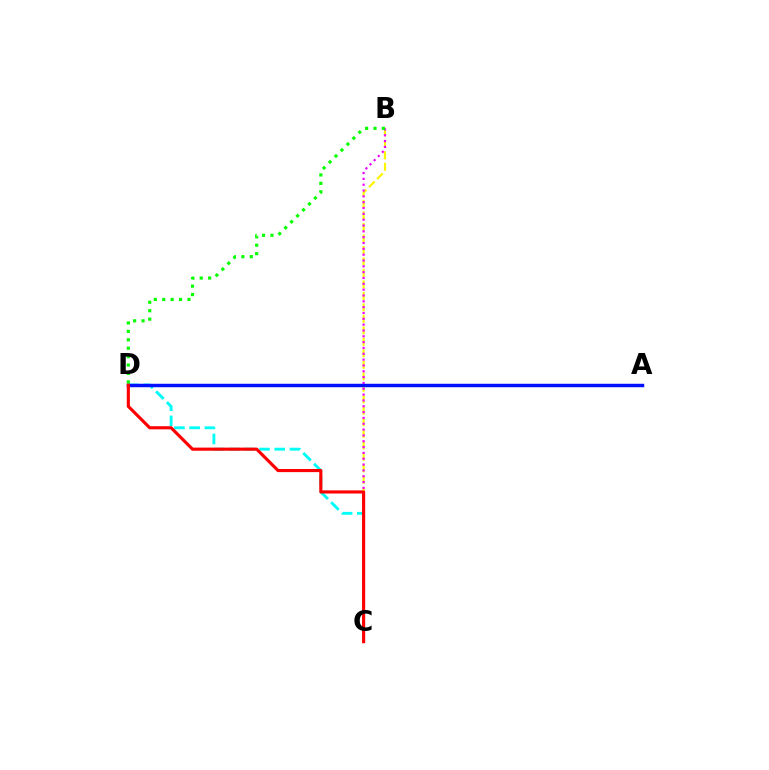{('C', 'D'): [{'color': '#00fff6', 'line_style': 'dashed', 'thickness': 2.07}, {'color': '#ff0000', 'line_style': 'solid', 'thickness': 2.26}], ('B', 'C'): [{'color': '#fcf500', 'line_style': 'dashed', 'thickness': 1.56}, {'color': '#ee00ff', 'line_style': 'dotted', 'thickness': 1.58}], ('A', 'D'): [{'color': '#0010ff', 'line_style': 'solid', 'thickness': 2.48}], ('B', 'D'): [{'color': '#08ff00', 'line_style': 'dotted', 'thickness': 2.29}]}